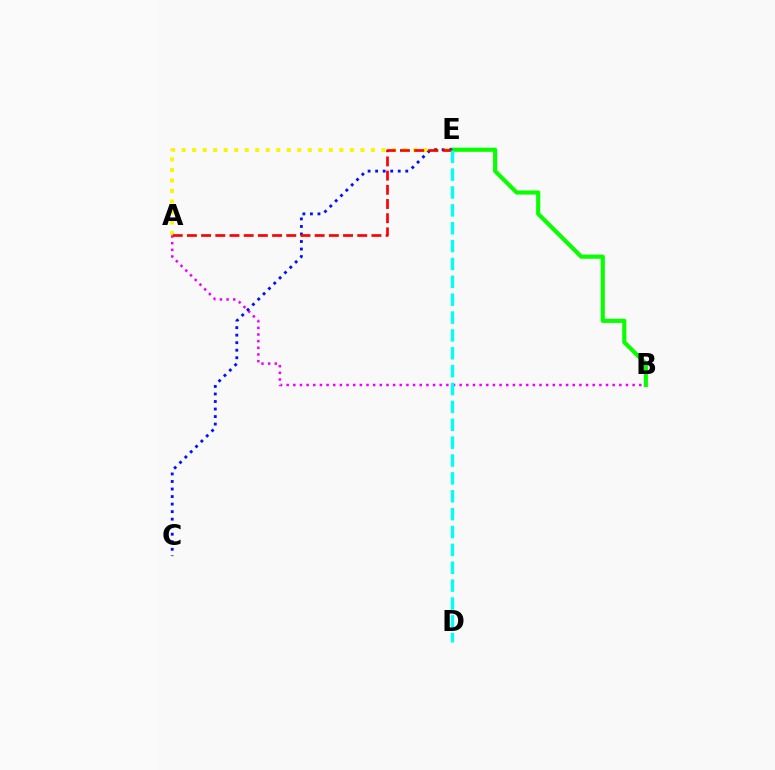{('A', 'B'): [{'color': '#ee00ff', 'line_style': 'dotted', 'thickness': 1.81}], ('B', 'E'): [{'color': '#08ff00', 'line_style': 'solid', 'thickness': 2.98}], ('A', 'E'): [{'color': '#fcf500', 'line_style': 'dotted', 'thickness': 2.86}, {'color': '#ff0000', 'line_style': 'dashed', 'thickness': 1.93}], ('C', 'E'): [{'color': '#0010ff', 'line_style': 'dotted', 'thickness': 2.05}], ('D', 'E'): [{'color': '#00fff6', 'line_style': 'dashed', 'thickness': 2.43}]}